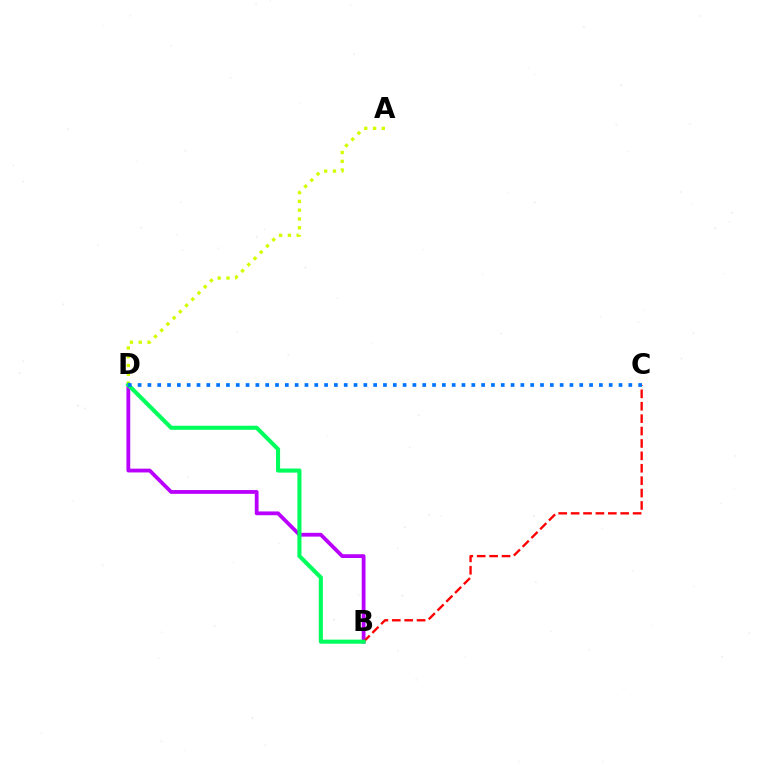{('B', 'D'): [{'color': '#b900ff', 'line_style': 'solid', 'thickness': 2.73}, {'color': '#00ff5c', 'line_style': 'solid', 'thickness': 2.94}], ('A', 'D'): [{'color': '#d1ff00', 'line_style': 'dotted', 'thickness': 2.39}], ('B', 'C'): [{'color': '#ff0000', 'line_style': 'dashed', 'thickness': 1.68}], ('C', 'D'): [{'color': '#0074ff', 'line_style': 'dotted', 'thickness': 2.67}]}